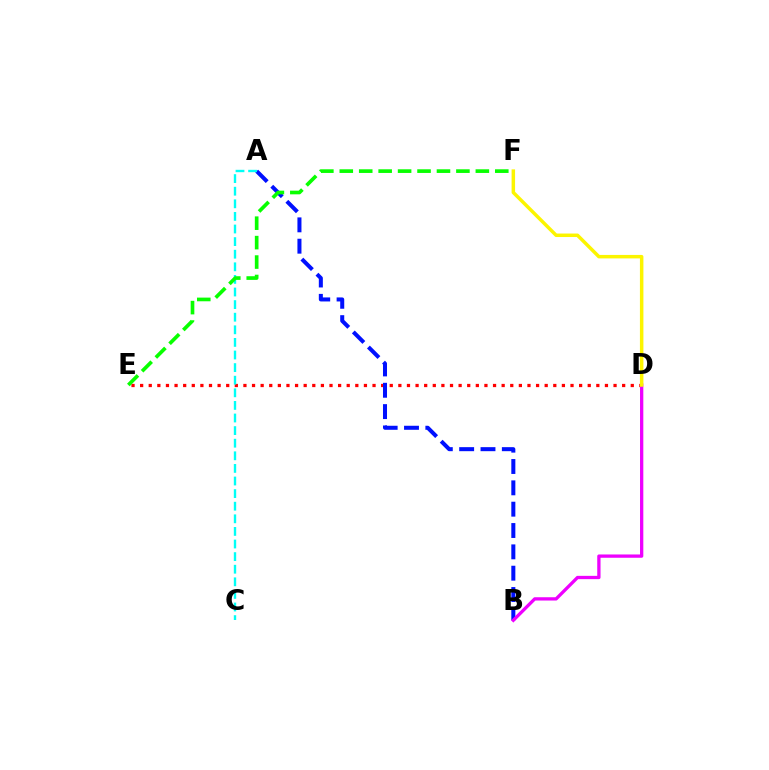{('D', 'E'): [{'color': '#ff0000', 'line_style': 'dotted', 'thickness': 2.34}], ('A', 'B'): [{'color': '#0010ff', 'line_style': 'dashed', 'thickness': 2.9}], ('B', 'D'): [{'color': '#ee00ff', 'line_style': 'solid', 'thickness': 2.37}], ('A', 'C'): [{'color': '#00fff6', 'line_style': 'dashed', 'thickness': 1.71}], ('D', 'F'): [{'color': '#fcf500', 'line_style': 'solid', 'thickness': 2.51}], ('E', 'F'): [{'color': '#08ff00', 'line_style': 'dashed', 'thickness': 2.64}]}